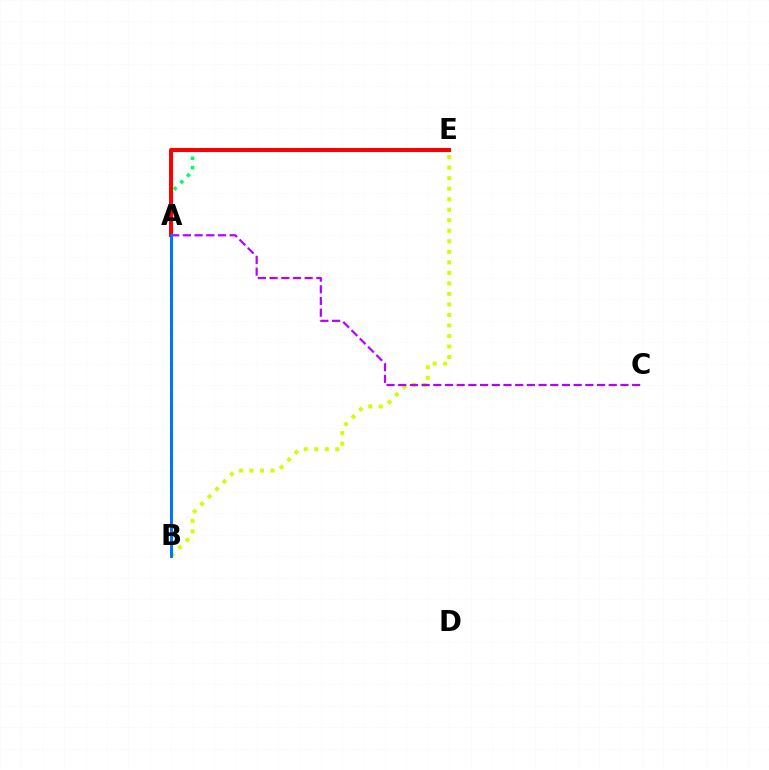{('A', 'E'): [{'color': '#00ff5c', 'line_style': 'dotted', 'thickness': 2.54}, {'color': '#ff0000', 'line_style': 'solid', 'thickness': 2.88}], ('B', 'E'): [{'color': '#d1ff00', 'line_style': 'dotted', 'thickness': 2.86}], ('A', 'C'): [{'color': '#b900ff', 'line_style': 'dashed', 'thickness': 1.59}], ('A', 'B'): [{'color': '#0074ff', 'line_style': 'solid', 'thickness': 2.13}]}